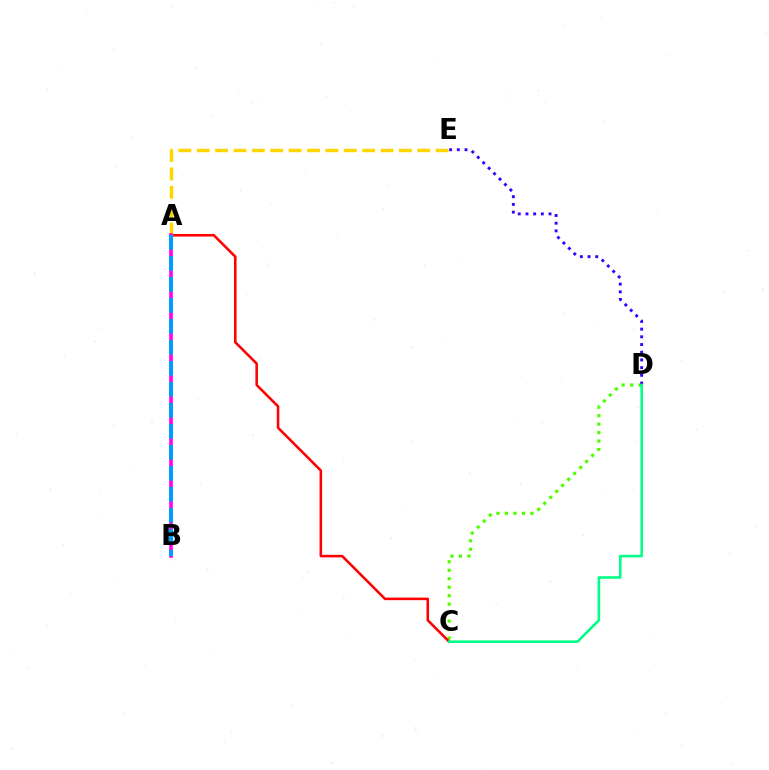{('C', 'D'): [{'color': '#4fff00', 'line_style': 'dotted', 'thickness': 2.3}, {'color': '#00ff86', 'line_style': 'solid', 'thickness': 1.87}], ('A', 'C'): [{'color': '#ff0000', 'line_style': 'solid', 'thickness': 1.84}], ('A', 'E'): [{'color': '#ffd500', 'line_style': 'dashed', 'thickness': 2.5}], ('D', 'E'): [{'color': '#3700ff', 'line_style': 'dotted', 'thickness': 2.09}], ('A', 'B'): [{'color': '#ff00ed', 'line_style': 'solid', 'thickness': 2.58}, {'color': '#009eff', 'line_style': 'dashed', 'thickness': 2.85}]}